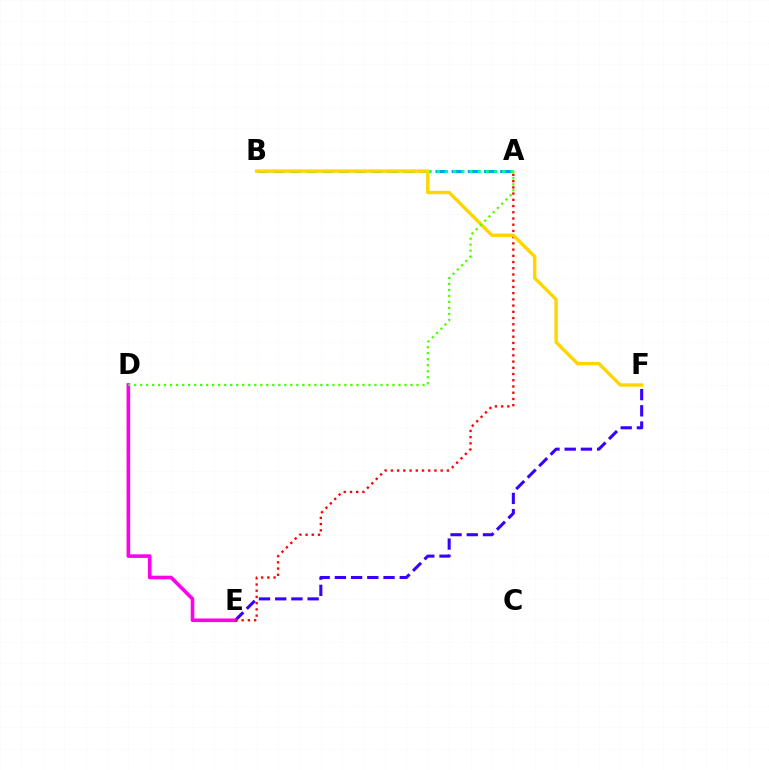{('E', 'F'): [{'color': '#3700ff', 'line_style': 'dashed', 'thickness': 2.2}], ('D', 'E'): [{'color': '#ff00ed', 'line_style': 'solid', 'thickness': 2.6}], ('A', 'B'): [{'color': '#009eff', 'line_style': 'dashed', 'thickness': 2.2}, {'color': '#00ff86', 'line_style': 'dotted', 'thickness': 2.22}], ('A', 'E'): [{'color': '#ff0000', 'line_style': 'dotted', 'thickness': 1.69}], ('B', 'F'): [{'color': '#ffd500', 'line_style': 'solid', 'thickness': 2.43}], ('A', 'D'): [{'color': '#4fff00', 'line_style': 'dotted', 'thickness': 1.63}]}